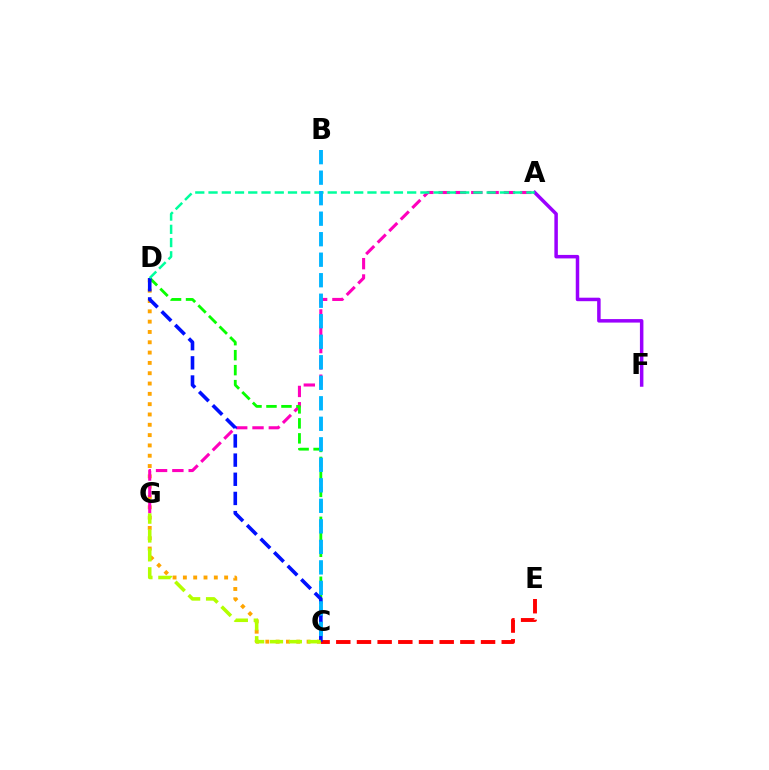{('C', 'D'): [{'color': '#ffa500', 'line_style': 'dotted', 'thickness': 2.8}, {'color': '#08ff00', 'line_style': 'dashed', 'thickness': 2.04}, {'color': '#0010ff', 'line_style': 'dashed', 'thickness': 2.6}], ('A', 'G'): [{'color': '#ff00bd', 'line_style': 'dashed', 'thickness': 2.22}], ('A', 'F'): [{'color': '#9b00ff', 'line_style': 'solid', 'thickness': 2.52}], ('C', 'E'): [{'color': '#ff0000', 'line_style': 'dashed', 'thickness': 2.81}], ('A', 'D'): [{'color': '#00ff9d', 'line_style': 'dashed', 'thickness': 1.8}], ('B', 'C'): [{'color': '#00b5ff', 'line_style': 'dashed', 'thickness': 2.79}], ('C', 'G'): [{'color': '#b3ff00', 'line_style': 'dashed', 'thickness': 2.56}]}